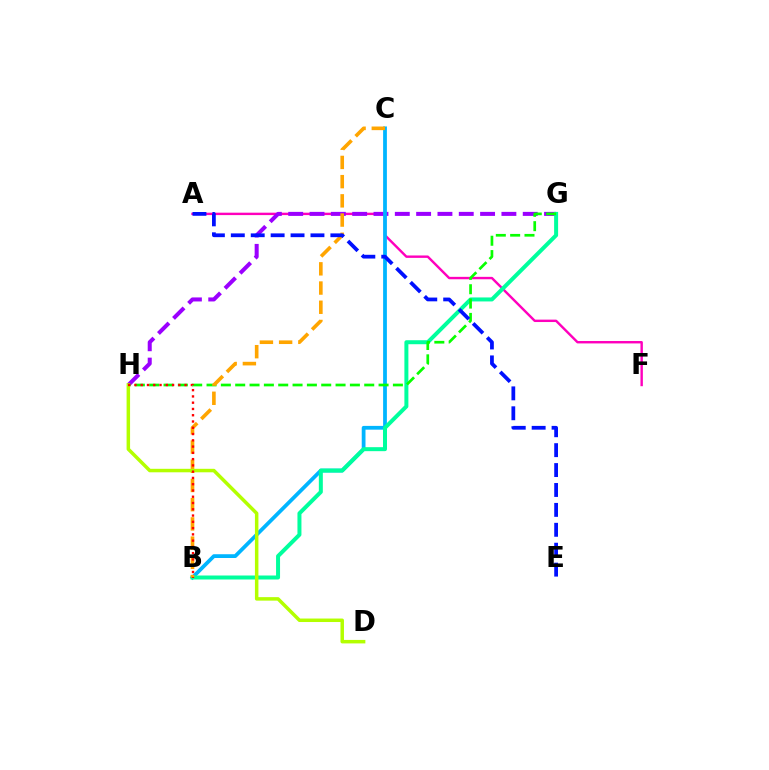{('A', 'F'): [{'color': '#ff00bd', 'line_style': 'solid', 'thickness': 1.73}], ('G', 'H'): [{'color': '#9b00ff', 'line_style': 'dashed', 'thickness': 2.9}, {'color': '#08ff00', 'line_style': 'dashed', 'thickness': 1.95}], ('B', 'C'): [{'color': '#00b5ff', 'line_style': 'solid', 'thickness': 2.71}, {'color': '#ffa500', 'line_style': 'dashed', 'thickness': 2.61}], ('B', 'G'): [{'color': '#00ff9d', 'line_style': 'solid', 'thickness': 2.87}], ('D', 'H'): [{'color': '#b3ff00', 'line_style': 'solid', 'thickness': 2.51}], ('B', 'H'): [{'color': '#ff0000', 'line_style': 'dotted', 'thickness': 1.7}], ('A', 'E'): [{'color': '#0010ff', 'line_style': 'dashed', 'thickness': 2.71}]}